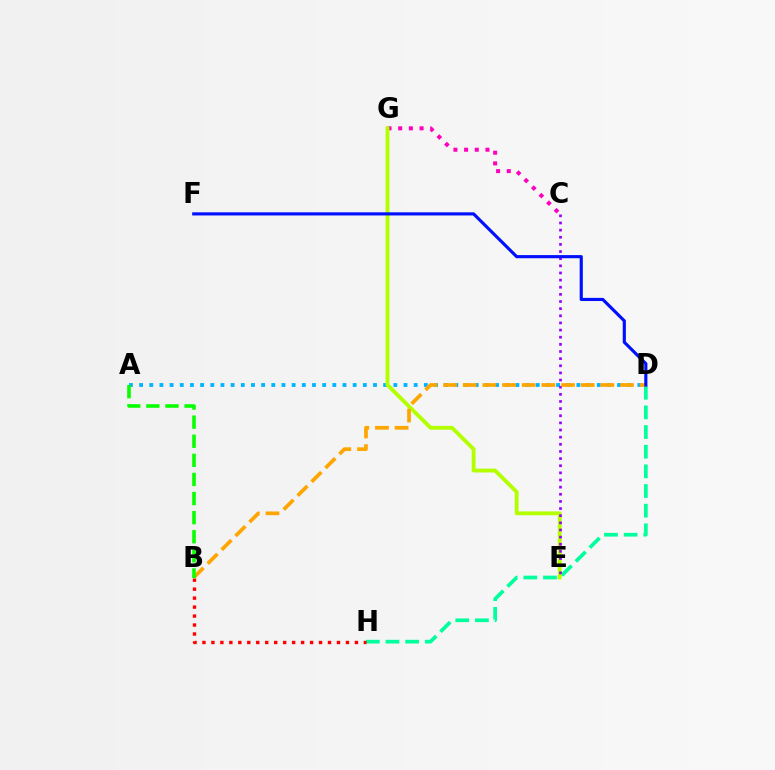{('A', 'D'): [{'color': '#00b5ff', 'line_style': 'dotted', 'thickness': 2.76}], ('C', 'G'): [{'color': '#ff00bd', 'line_style': 'dotted', 'thickness': 2.9}], ('D', 'H'): [{'color': '#00ff9d', 'line_style': 'dashed', 'thickness': 2.67}], ('E', 'G'): [{'color': '#b3ff00', 'line_style': 'solid', 'thickness': 2.77}], ('C', 'E'): [{'color': '#9b00ff', 'line_style': 'dotted', 'thickness': 1.94}], ('B', 'H'): [{'color': '#ff0000', 'line_style': 'dotted', 'thickness': 2.44}], ('B', 'D'): [{'color': '#ffa500', 'line_style': 'dashed', 'thickness': 2.67}], ('D', 'F'): [{'color': '#0010ff', 'line_style': 'solid', 'thickness': 2.26}], ('A', 'B'): [{'color': '#08ff00', 'line_style': 'dashed', 'thickness': 2.59}]}